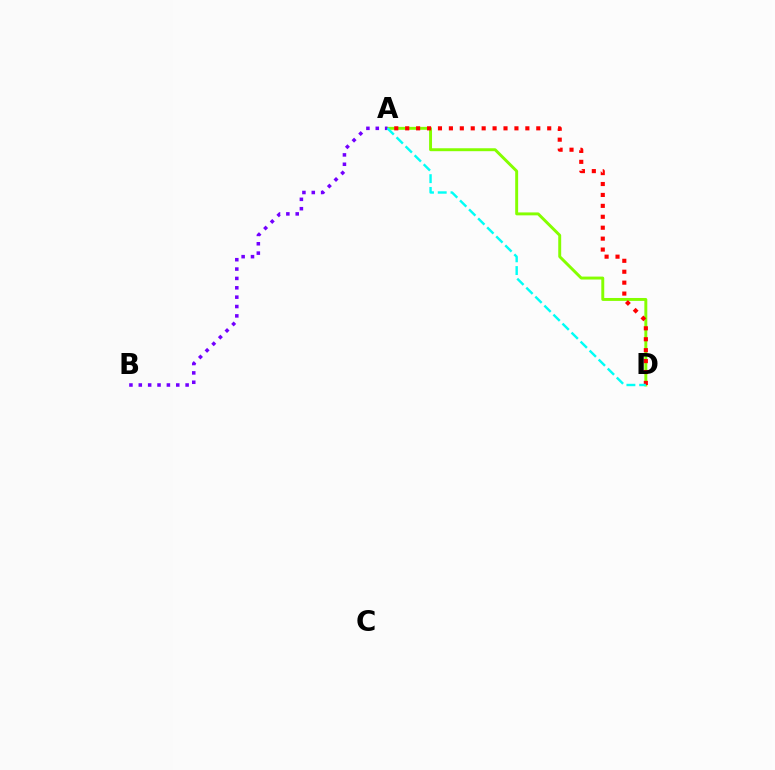{('A', 'D'): [{'color': '#84ff00', 'line_style': 'solid', 'thickness': 2.11}, {'color': '#ff0000', 'line_style': 'dotted', 'thickness': 2.97}, {'color': '#00fff6', 'line_style': 'dashed', 'thickness': 1.73}], ('A', 'B'): [{'color': '#7200ff', 'line_style': 'dotted', 'thickness': 2.54}]}